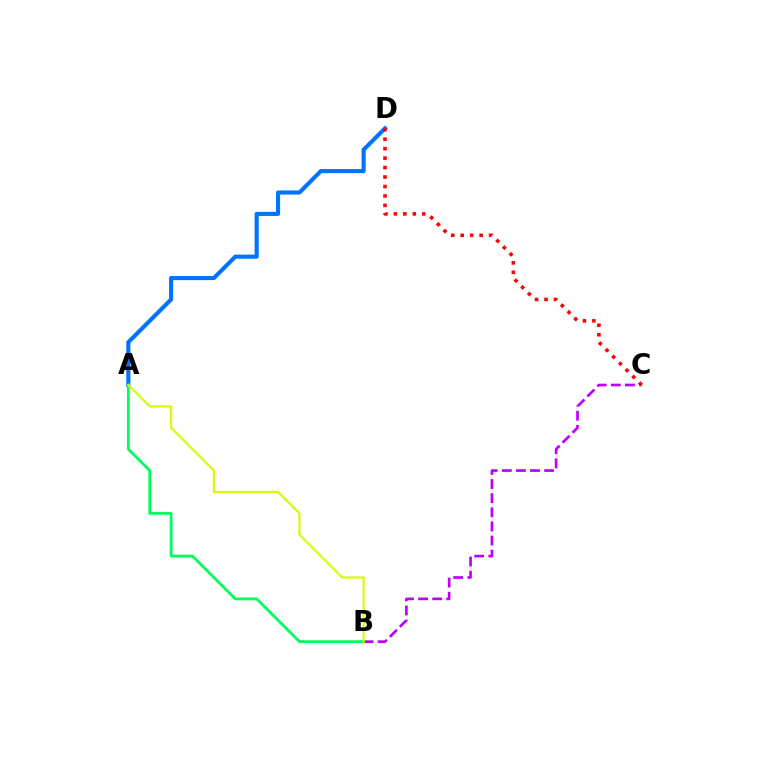{('A', 'D'): [{'color': '#0074ff', 'line_style': 'solid', 'thickness': 2.96}], ('B', 'C'): [{'color': '#b900ff', 'line_style': 'dashed', 'thickness': 1.92}], ('C', 'D'): [{'color': '#ff0000', 'line_style': 'dotted', 'thickness': 2.57}], ('A', 'B'): [{'color': '#00ff5c', 'line_style': 'solid', 'thickness': 2.01}, {'color': '#d1ff00', 'line_style': 'solid', 'thickness': 1.55}]}